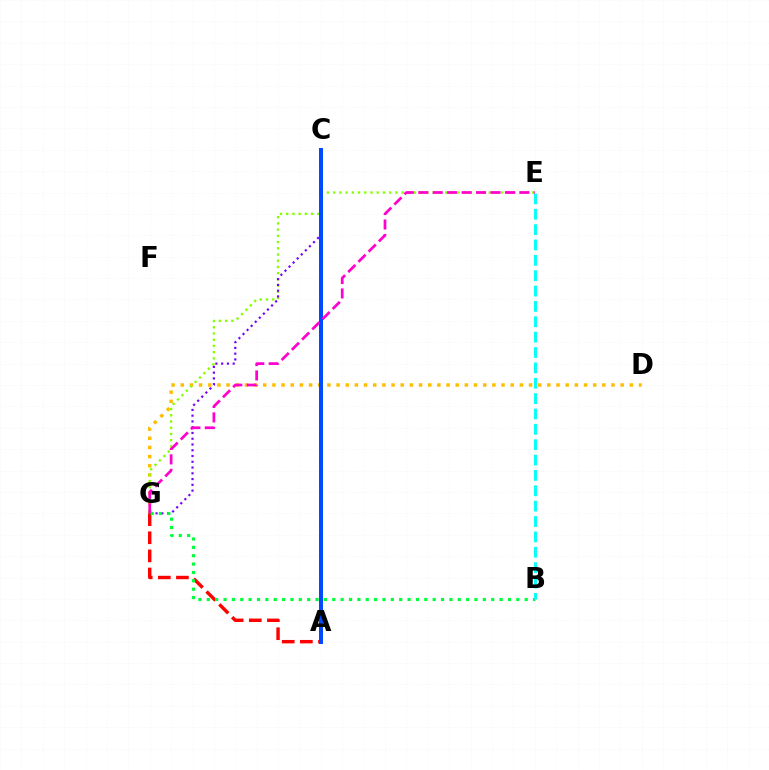{('D', 'G'): [{'color': '#ffbd00', 'line_style': 'dotted', 'thickness': 2.49}], ('E', 'G'): [{'color': '#84ff00', 'line_style': 'dotted', 'thickness': 1.69}, {'color': '#ff00cf', 'line_style': 'dashed', 'thickness': 1.96}], ('C', 'G'): [{'color': '#7200ff', 'line_style': 'dotted', 'thickness': 1.57}], ('A', 'G'): [{'color': '#ff0000', 'line_style': 'dashed', 'thickness': 2.46}], ('B', 'G'): [{'color': '#00ff39', 'line_style': 'dotted', 'thickness': 2.27}], ('A', 'C'): [{'color': '#004bff', 'line_style': 'solid', 'thickness': 2.88}], ('B', 'E'): [{'color': '#00fff6', 'line_style': 'dashed', 'thickness': 2.09}]}